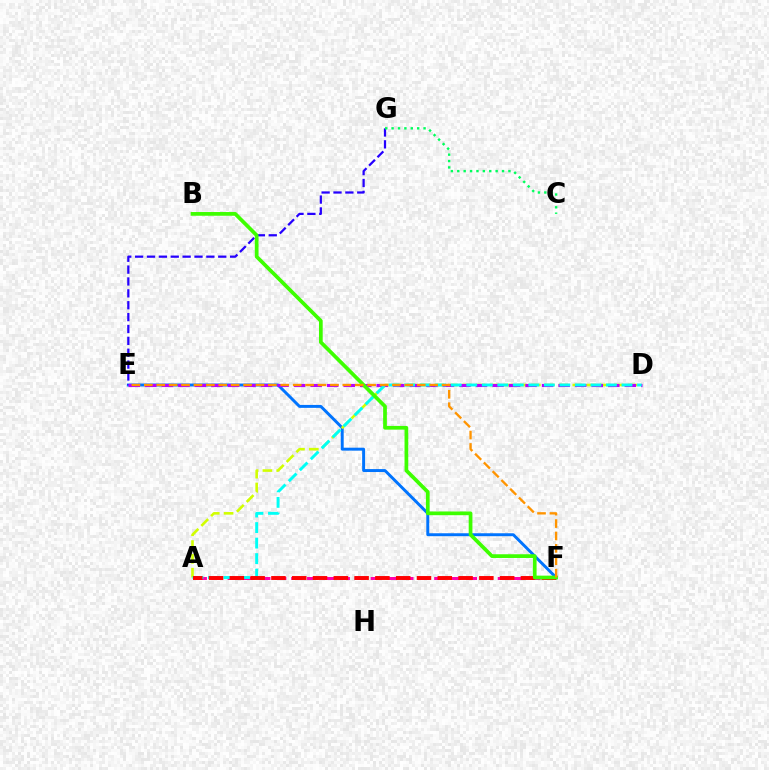{('A', 'F'): [{'color': '#ff00ac', 'line_style': 'dashed', 'thickness': 2.16}, {'color': '#ff0000', 'line_style': 'dashed', 'thickness': 2.82}], ('E', 'F'): [{'color': '#0074ff', 'line_style': 'solid', 'thickness': 2.12}, {'color': '#ff9400', 'line_style': 'dashed', 'thickness': 1.69}], ('E', 'G'): [{'color': '#2500ff', 'line_style': 'dashed', 'thickness': 1.61}], ('A', 'D'): [{'color': '#d1ff00', 'line_style': 'dashed', 'thickness': 1.88}, {'color': '#00fff6', 'line_style': 'dashed', 'thickness': 2.11}], ('D', 'E'): [{'color': '#b900ff', 'line_style': 'dashed', 'thickness': 2.25}], ('C', 'G'): [{'color': '#00ff5c', 'line_style': 'dotted', 'thickness': 1.74}], ('B', 'F'): [{'color': '#3dff00', 'line_style': 'solid', 'thickness': 2.68}]}